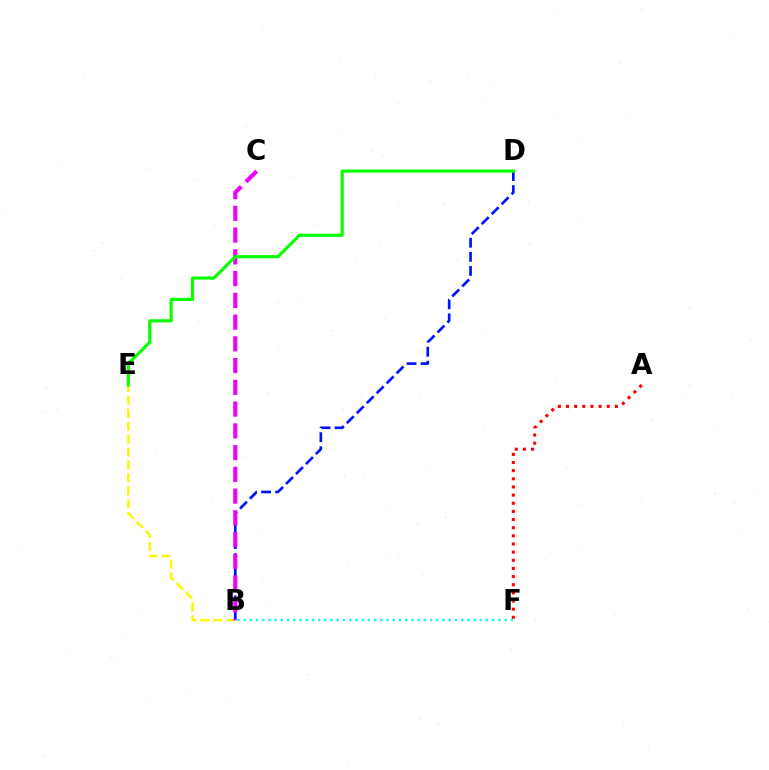{('A', 'F'): [{'color': '#ff0000', 'line_style': 'dotted', 'thickness': 2.21}], ('B', 'D'): [{'color': '#0010ff', 'line_style': 'dashed', 'thickness': 1.91}], ('B', 'E'): [{'color': '#fcf500', 'line_style': 'dashed', 'thickness': 1.76}], ('B', 'C'): [{'color': '#ee00ff', 'line_style': 'dashed', 'thickness': 2.95}], ('D', 'E'): [{'color': '#08ff00', 'line_style': 'solid', 'thickness': 2.26}], ('B', 'F'): [{'color': '#00fff6', 'line_style': 'dotted', 'thickness': 1.69}]}